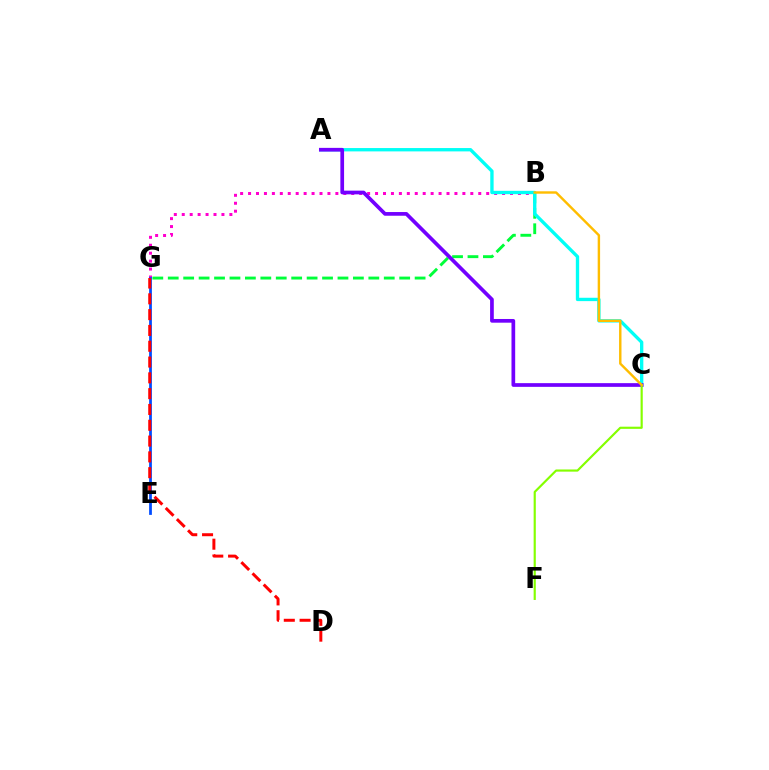{('B', 'G'): [{'color': '#ff00cf', 'line_style': 'dotted', 'thickness': 2.16}, {'color': '#00ff39', 'line_style': 'dashed', 'thickness': 2.1}], ('A', 'C'): [{'color': '#00fff6', 'line_style': 'solid', 'thickness': 2.41}, {'color': '#7200ff', 'line_style': 'solid', 'thickness': 2.66}], ('E', 'G'): [{'color': '#004bff', 'line_style': 'solid', 'thickness': 1.99}], ('D', 'G'): [{'color': '#ff0000', 'line_style': 'dashed', 'thickness': 2.15}], ('C', 'F'): [{'color': '#84ff00', 'line_style': 'solid', 'thickness': 1.56}], ('B', 'C'): [{'color': '#ffbd00', 'line_style': 'solid', 'thickness': 1.74}]}